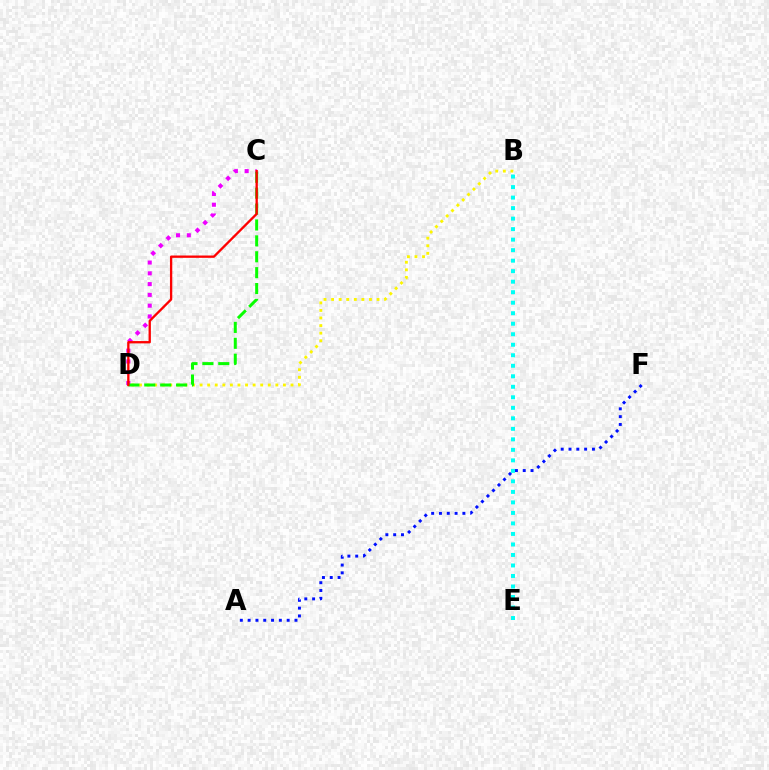{('C', 'D'): [{'color': '#ee00ff', 'line_style': 'dotted', 'thickness': 2.93}, {'color': '#08ff00', 'line_style': 'dashed', 'thickness': 2.16}, {'color': '#ff0000', 'line_style': 'solid', 'thickness': 1.67}], ('B', 'D'): [{'color': '#fcf500', 'line_style': 'dotted', 'thickness': 2.06}], ('A', 'F'): [{'color': '#0010ff', 'line_style': 'dotted', 'thickness': 2.12}], ('B', 'E'): [{'color': '#00fff6', 'line_style': 'dotted', 'thickness': 2.86}]}